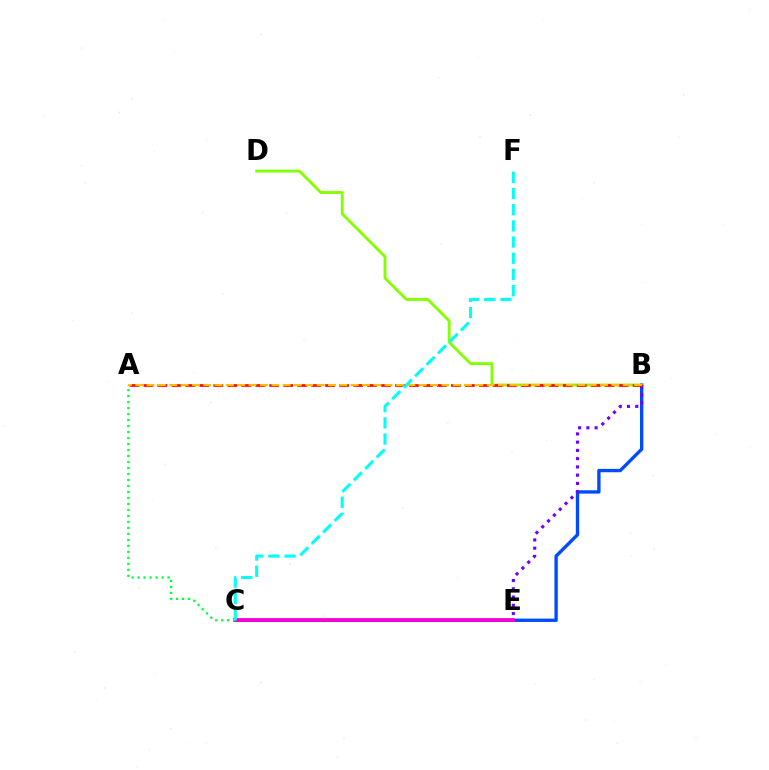{('B', 'C'): [{'color': '#004bff', 'line_style': 'solid', 'thickness': 2.41}], ('B', 'D'): [{'color': '#84ff00', 'line_style': 'solid', 'thickness': 2.05}], ('C', 'E'): [{'color': '#ff00cf', 'line_style': 'solid', 'thickness': 2.68}], ('B', 'E'): [{'color': '#7200ff', 'line_style': 'dotted', 'thickness': 2.24}], ('A', 'C'): [{'color': '#00ff39', 'line_style': 'dotted', 'thickness': 1.63}], ('A', 'B'): [{'color': '#ff0000', 'line_style': 'dashed', 'thickness': 1.9}, {'color': '#ffbd00', 'line_style': 'dashed', 'thickness': 1.54}], ('C', 'F'): [{'color': '#00fff6', 'line_style': 'dashed', 'thickness': 2.2}]}